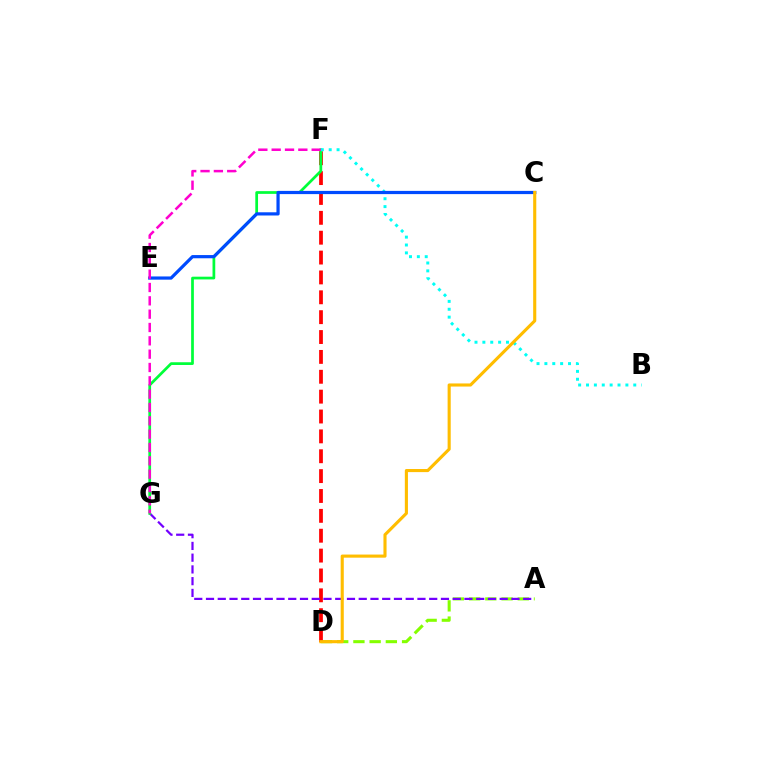{('A', 'D'): [{'color': '#84ff00', 'line_style': 'dashed', 'thickness': 2.2}], ('D', 'F'): [{'color': '#ff0000', 'line_style': 'dashed', 'thickness': 2.7}], ('A', 'G'): [{'color': '#7200ff', 'line_style': 'dashed', 'thickness': 1.6}], ('F', 'G'): [{'color': '#00ff39', 'line_style': 'solid', 'thickness': 1.97}, {'color': '#ff00cf', 'line_style': 'dashed', 'thickness': 1.81}], ('B', 'F'): [{'color': '#00fff6', 'line_style': 'dotted', 'thickness': 2.14}], ('C', 'E'): [{'color': '#004bff', 'line_style': 'solid', 'thickness': 2.31}], ('C', 'D'): [{'color': '#ffbd00', 'line_style': 'solid', 'thickness': 2.24}]}